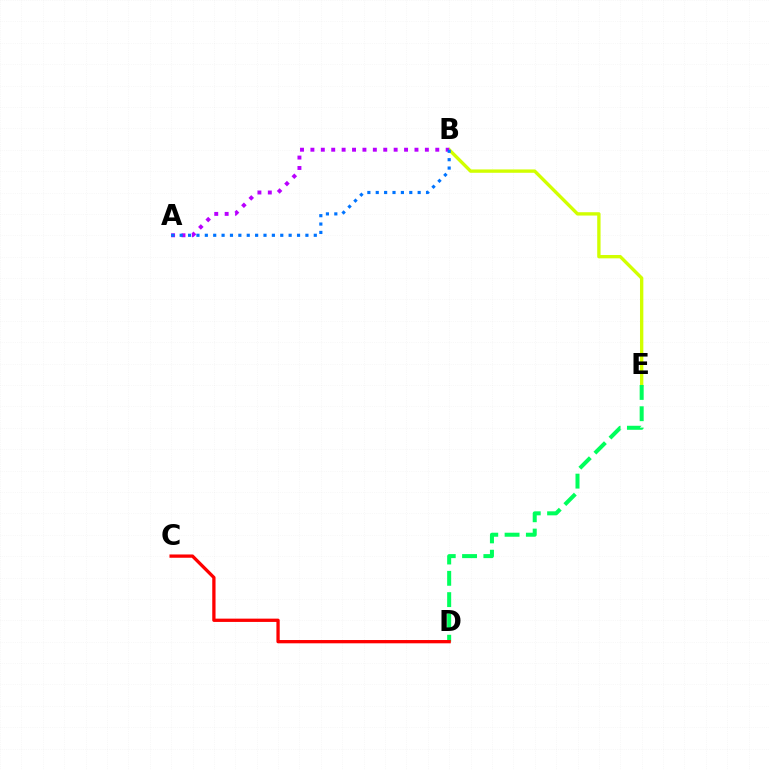{('B', 'E'): [{'color': '#d1ff00', 'line_style': 'solid', 'thickness': 2.41}], ('D', 'E'): [{'color': '#00ff5c', 'line_style': 'dashed', 'thickness': 2.89}], ('A', 'B'): [{'color': '#b900ff', 'line_style': 'dotted', 'thickness': 2.83}, {'color': '#0074ff', 'line_style': 'dotted', 'thickness': 2.28}], ('C', 'D'): [{'color': '#ff0000', 'line_style': 'solid', 'thickness': 2.37}]}